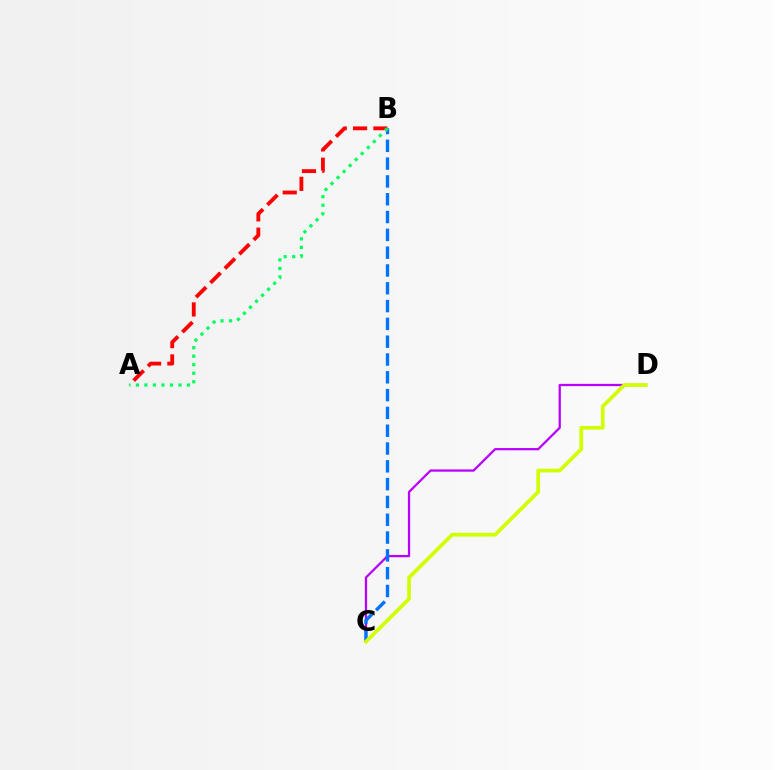{('C', 'D'): [{'color': '#b900ff', 'line_style': 'solid', 'thickness': 1.63}, {'color': '#d1ff00', 'line_style': 'solid', 'thickness': 2.67}], ('B', 'C'): [{'color': '#0074ff', 'line_style': 'dashed', 'thickness': 2.42}], ('A', 'B'): [{'color': '#ff0000', 'line_style': 'dashed', 'thickness': 2.76}, {'color': '#00ff5c', 'line_style': 'dotted', 'thickness': 2.31}]}